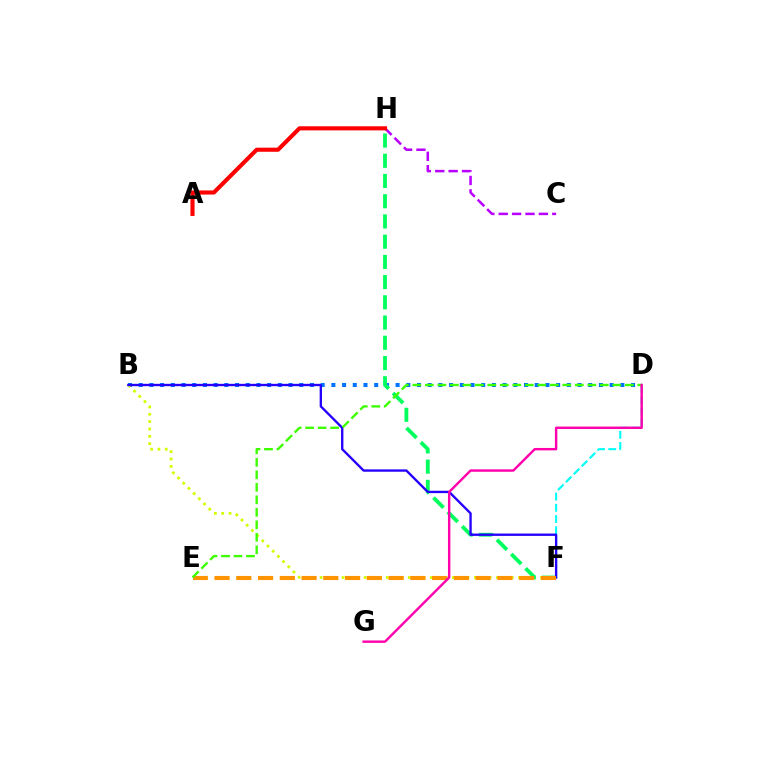{('B', 'D'): [{'color': '#0074ff', 'line_style': 'dotted', 'thickness': 2.91}], ('B', 'F'): [{'color': '#d1ff00', 'line_style': 'dotted', 'thickness': 2.0}, {'color': '#2500ff', 'line_style': 'solid', 'thickness': 1.69}], ('D', 'F'): [{'color': '#00fff6', 'line_style': 'dashed', 'thickness': 1.52}], ('F', 'H'): [{'color': '#00ff5c', 'line_style': 'dashed', 'thickness': 2.75}], ('C', 'H'): [{'color': '#b900ff', 'line_style': 'dashed', 'thickness': 1.82}], ('E', 'F'): [{'color': '#ff9400', 'line_style': 'dashed', 'thickness': 2.96}], ('D', 'E'): [{'color': '#3dff00', 'line_style': 'dashed', 'thickness': 1.7}], ('D', 'G'): [{'color': '#ff00ac', 'line_style': 'solid', 'thickness': 1.74}], ('A', 'H'): [{'color': '#ff0000', 'line_style': 'solid', 'thickness': 2.96}]}